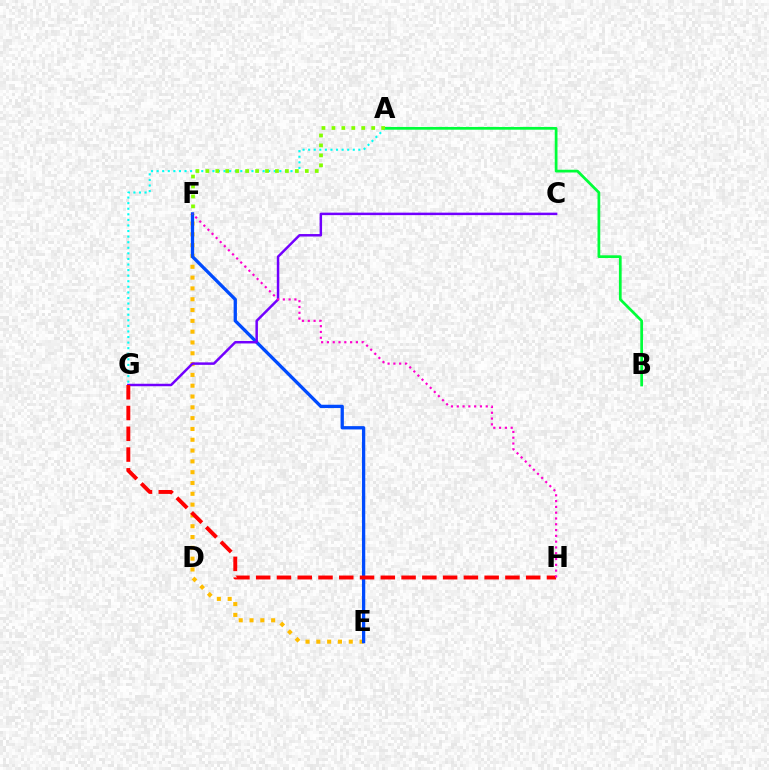{('E', 'F'): [{'color': '#ffbd00', 'line_style': 'dotted', 'thickness': 2.94}, {'color': '#004bff', 'line_style': 'solid', 'thickness': 2.37}], ('A', 'B'): [{'color': '#00ff39', 'line_style': 'solid', 'thickness': 1.97}], ('A', 'G'): [{'color': '#00fff6', 'line_style': 'dotted', 'thickness': 1.52}], ('A', 'F'): [{'color': '#84ff00', 'line_style': 'dotted', 'thickness': 2.7}], ('C', 'G'): [{'color': '#7200ff', 'line_style': 'solid', 'thickness': 1.78}], ('G', 'H'): [{'color': '#ff0000', 'line_style': 'dashed', 'thickness': 2.82}], ('F', 'H'): [{'color': '#ff00cf', 'line_style': 'dotted', 'thickness': 1.57}]}